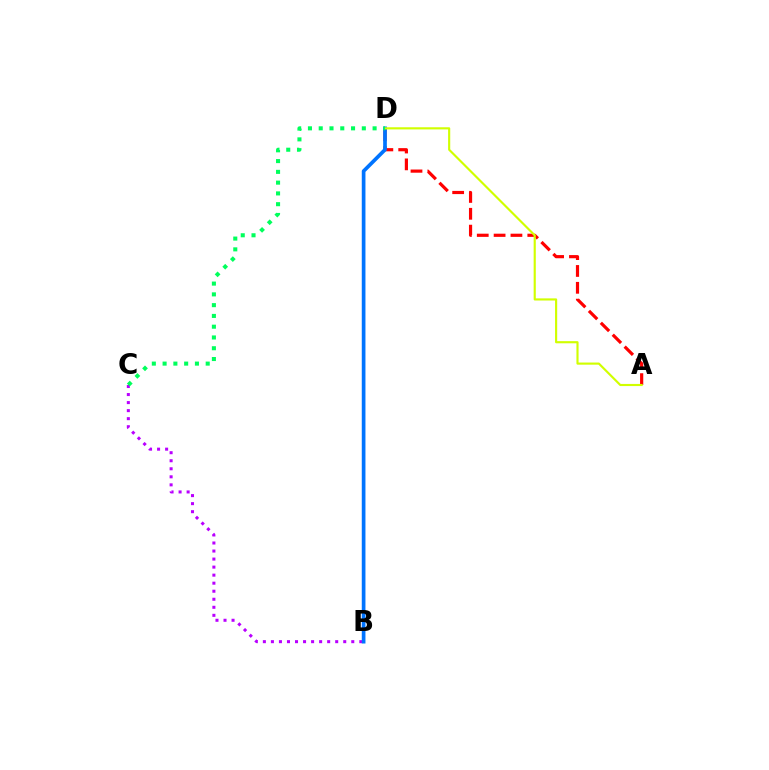{('B', 'C'): [{'color': '#b900ff', 'line_style': 'dotted', 'thickness': 2.18}], ('A', 'D'): [{'color': '#ff0000', 'line_style': 'dashed', 'thickness': 2.29}, {'color': '#d1ff00', 'line_style': 'solid', 'thickness': 1.54}], ('B', 'D'): [{'color': '#0074ff', 'line_style': 'solid', 'thickness': 2.65}], ('C', 'D'): [{'color': '#00ff5c', 'line_style': 'dotted', 'thickness': 2.93}]}